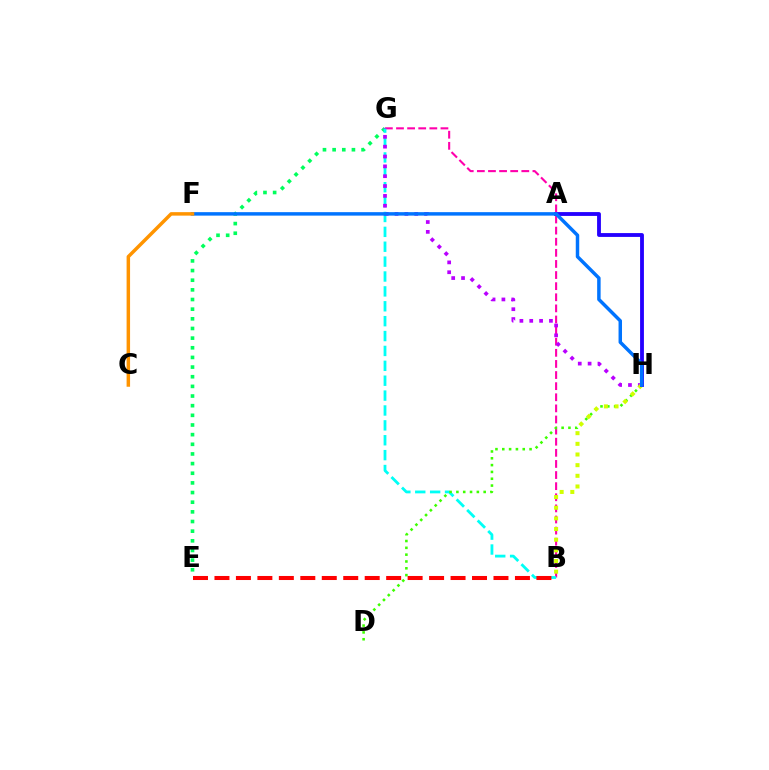{('B', 'G'): [{'color': '#ff00ac', 'line_style': 'dashed', 'thickness': 1.51}, {'color': '#00fff6', 'line_style': 'dashed', 'thickness': 2.02}], ('E', 'G'): [{'color': '#00ff5c', 'line_style': 'dotted', 'thickness': 2.62}], ('D', 'H'): [{'color': '#3dff00', 'line_style': 'dotted', 'thickness': 1.85}], ('G', 'H'): [{'color': '#b900ff', 'line_style': 'dotted', 'thickness': 2.67}], ('B', 'E'): [{'color': '#ff0000', 'line_style': 'dashed', 'thickness': 2.92}], ('B', 'H'): [{'color': '#d1ff00', 'line_style': 'dotted', 'thickness': 2.9}], ('A', 'H'): [{'color': '#2500ff', 'line_style': 'solid', 'thickness': 2.76}], ('F', 'H'): [{'color': '#0074ff', 'line_style': 'solid', 'thickness': 2.5}], ('C', 'F'): [{'color': '#ff9400', 'line_style': 'solid', 'thickness': 2.5}]}